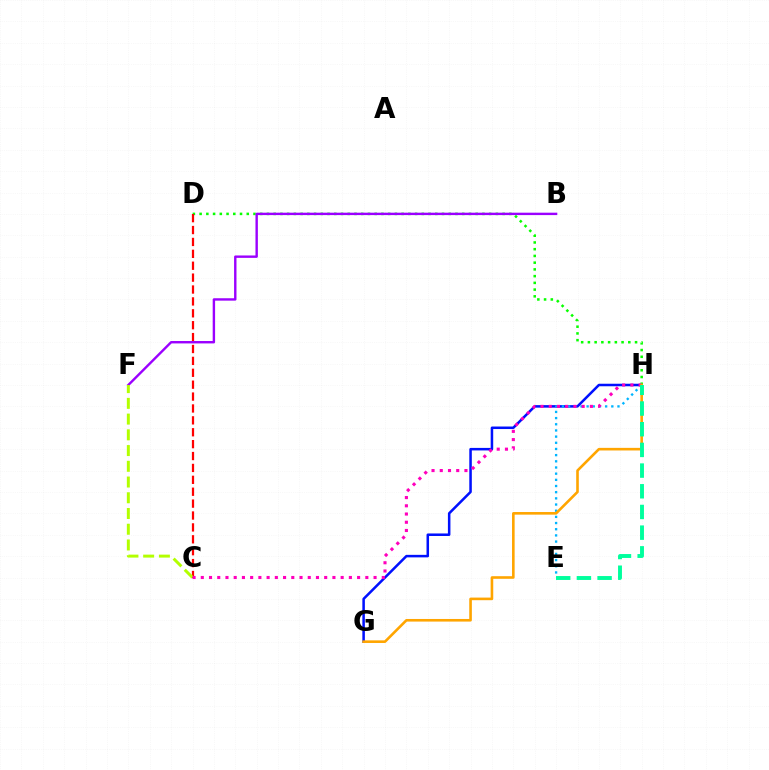{('G', 'H'): [{'color': '#0010ff', 'line_style': 'solid', 'thickness': 1.82}, {'color': '#ffa500', 'line_style': 'solid', 'thickness': 1.88}], ('D', 'H'): [{'color': '#08ff00', 'line_style': 'dotted', 'thickness': 1.83}], ('C', 'D'): [{'color': '#ff0000', 'line_style': 'dashed', 'thickness': 1.62}], ('B', 'F'): [{'color': '#9b00ff', 'line_style': 'solid', 'thickness': 1.73}], ('C', 'F'): [{'color': '#b3ff00', 'line_style': 'dashed', 'thickness': 2.14}], ('E', 'H'): [{'color': '#00b5ff', 'line_style': 'dotted', 'thickness': 1.68}, {'color': '#00ff9d', 'line_style': 'dashed', 'thickness': 2.81}], ('C', 'H'): [{'color': '#ff00bd', 'line_style': 'dotted', 'thickness': 2.24}]}